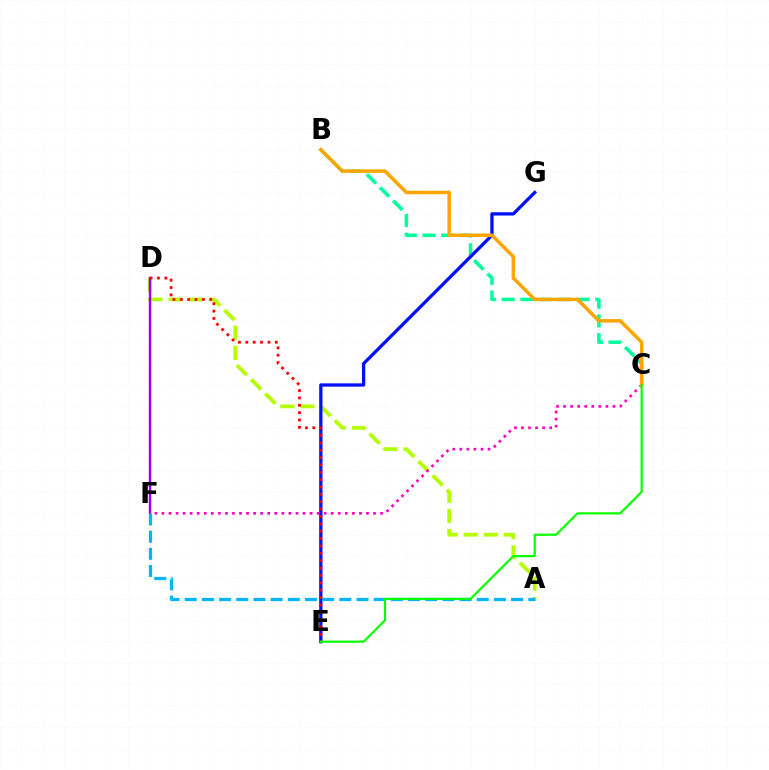{('B', 'C'): [{'color': '#00ff9d', 'line_style': 'dashed', 'thickness': 2.54}, {'color': '#ffa500', 'line_style': 'solid', 'thickness': 2.53}], ('A', 'D'): [{'color': '#b3ff00', 'line_style': 'dashed', 'thickness': 2.73}], ('E', 'G'): [{'color': '#0010ff', 'line_style': 'solid', 'thickness': 2.36}], ('D', 'F'): [{'color': '#9b00ff', 'line_style': 'solid', 'thickness': 1.76}], ('C', 'F'): [{'color': '#ff00bd', 'line_style': 'dotted', 'thickness': 1.92}], ('A', 'F'): [{'color': '#00b5ff', 'line_style': 'dashed', 'thickness': 2.33}], ('D', 'E'): [{'color': '#ff0000', 'line_style': 'dotted', 'thickness': 2.0}], ('C', 'E'): [{'color': '#08ff00', 'line_style': 'solid', 'thickness': 1.58}]}